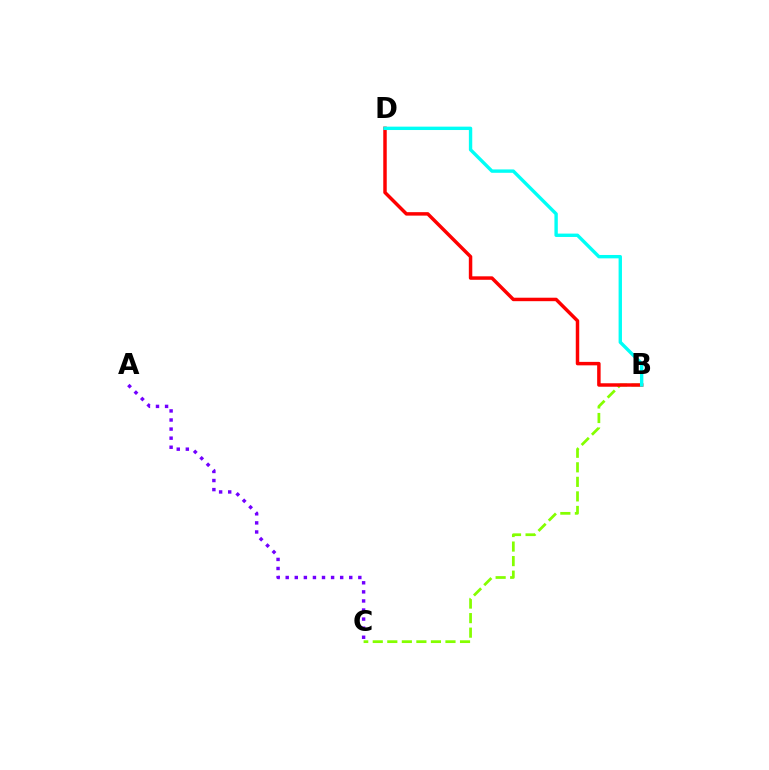{('B', 'C'): [{'color': '#84ff00', 'line_style': 'dashed', 'thickness': 1.98}], ('B', 'D'): [{'color': '#ff0000', 'line_style': 'solid', 'thickness': 2.5}, {'color': '#00fff6', 'line_style': 'solid', 'thickness': 2.43}], ('A', 'C'): [{'color': '#7200ff', 'line_style': 'dotted', 'thickness': 2.47}]}